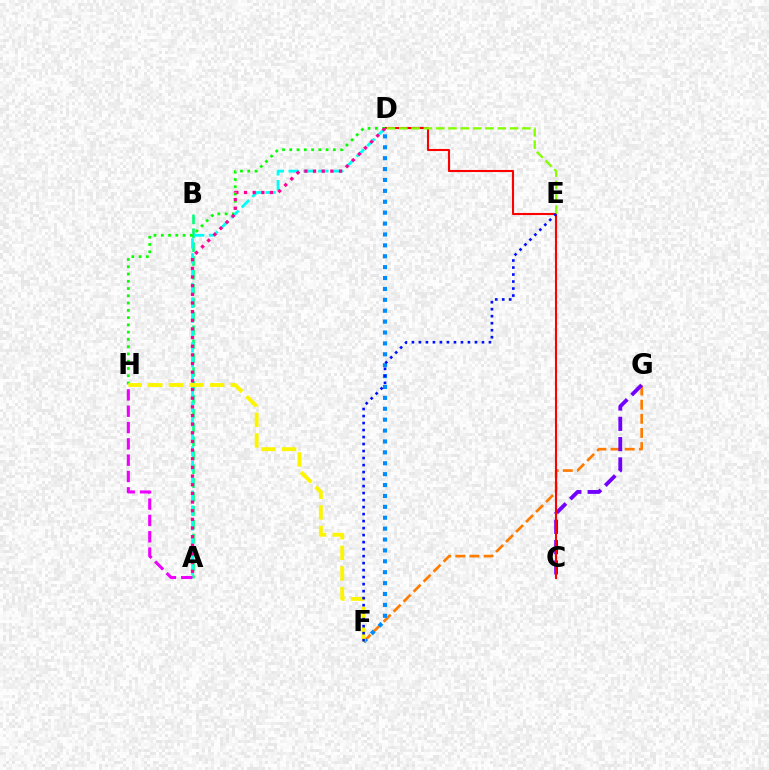{('F', 'G'): [{'color': '#ff7c00', 'line_style': 'dashed', 'thickness': 1.92}], ('C', 'G'): [{'color': '#7200ff', 'line_style': 'dashed', 'thickness': 2.76}], ('A', 'B'): [{'color': '#00ff74', 'line_style': 'dashed', 'thickness': 1.89}], ('C', 'D'): [{'color': '#ff0000', 'line_style': 'solid', 'thickness': 1.51}], ('D', 'F'): [{'color': '#008cff', 'line_style': 'dotted', 'thickness': 2.96}], ('D', 'H'): [{'color': '#08ff00', 'line_style': 'dotted', 'thickness': 1.97}], ('A', 'D'): [{'color': '#00fff6', 'line_style': 'dashed', 'thickness': 2.02}, {'color': '#ff0094', 'line_style': 'dotted', 'thickness': 2.35}], ('A', 'H'): [{'color': '#ee00ff', 'line_style': 'dashed', 'thickness': 2.22}], ('F', 'H'): [{'color': '#fcf500', 'line_style': 'dashed', 'thickness': 2.8}], ('D', 'E'): [{'color': '#84ff00', 'line_style': 'dashed', 'thickness': 1.67}], ('E', 'F'): [{'color': '#0010ff', 'line_style': 'dotted', 'thickness': 1.9}]}